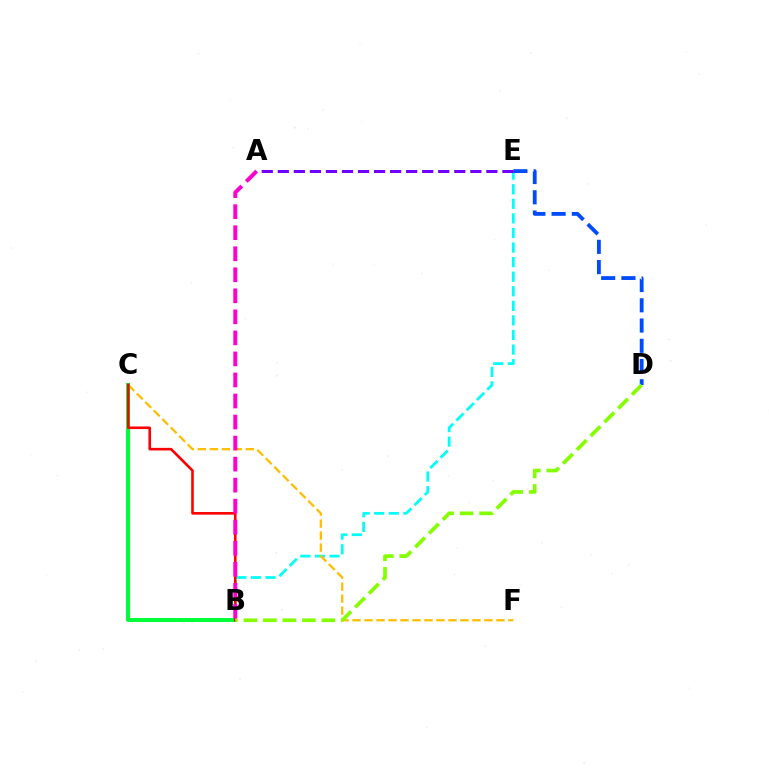{('B', 'E'): [{'color': '#00fff6', 'line_style': 'dashed', 'thickness': 1.98}], ('D', 'E'): [{'color': '#004bff', 'line_style': 'dashed', 'thickness': 2.75}], ('C', 'F'): [{'color': '#ffbd00', 'line_style': 'dashed', 'thickness': 1.63}], ('A', 'E'): [{'color': '#7200ff', 'line_style': 'dashed', 'thickness': 2.18}], ('B', 'C'): [{'color': '#00ff39', 'line_style': 'solid', 'thickness': 2.87}, {'color': '#ff0000', 'line_style': 'solid', 'thickness': 1.88}], ('A', 'B'): [{'color': '#ff00cf', 'line_style': 'dashed', 'thickness': 2.86}], ('B', 'D'): [{'color': '#84ff00', 'line_style': 'dashed', 'thickness': 2.65}]}